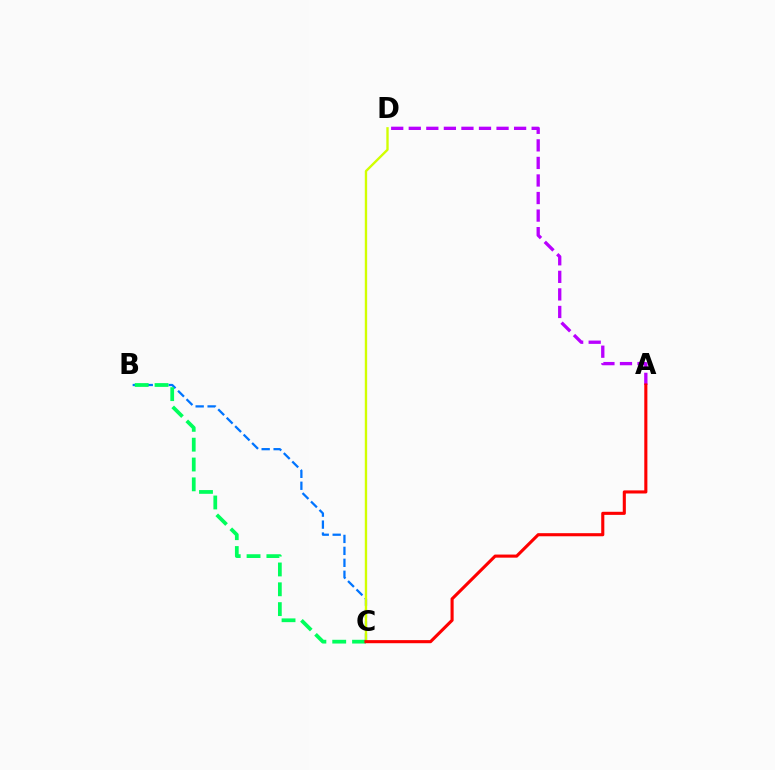{('B', 'C'): [{'color': '#0074ff', 'line_style': 'dashed', 'thickness': 1.62}, {'color': '#00ff5c', 'line_style': 'dashed', 'thickness': 2.69}], ('A', 'D'): [{'color': '#b900ff', 'line_style': 'dashed', 'thickness': 2.38}], ('C', 'D'): [{'color': '#d1ff00', 'line_style': 'solid', 'thickness': 1.7}], ('A', 'C'): [{'color': '#ff0000', 'line_style': 'solid', 'thickness': 2.23}]}